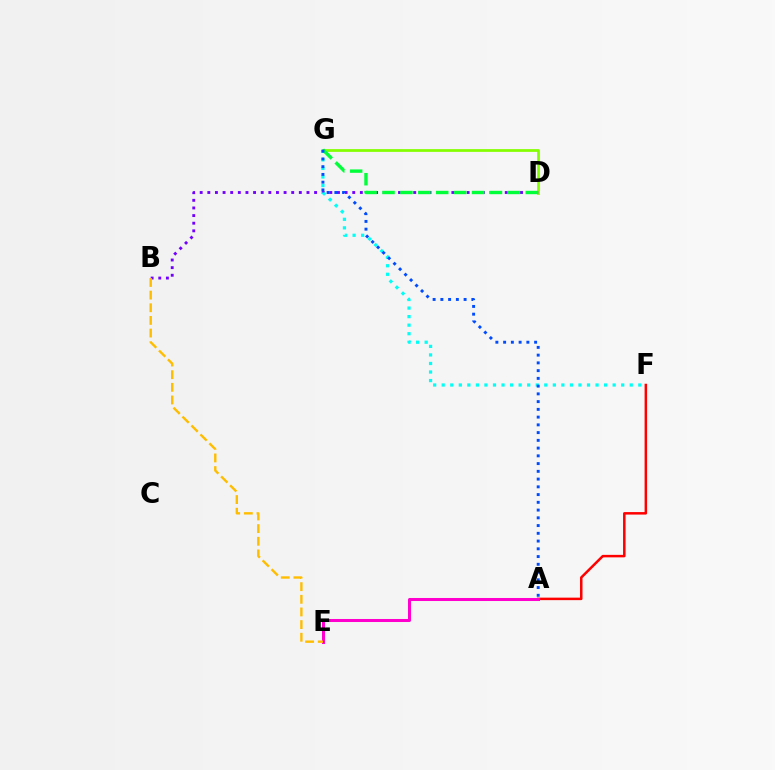{('D', 'G'): [{'color': '#84ff00', 'line_style': 'solid', 'thickness': 1.98}, {'color': '#00ff39', 'line_style': 'dashed', 'thickness': 2.43}], ('B', 'D'): [{'color': '#7200ff', 'line_style': 'dotted', 'thickness': 2.07}], ('A', 'F'): [{'color': '#ff0000', 'line_style': 'solid', 'thickness': 1.8}], ('A', 'E'): [{'color': '#ff00cf', 'line_style': 'solid', 'thickness': 2.18}], ('F', 'G'): [{'color': '#00fff6', 'line_style': 'dotted', 'thickness': 2.32}], ('B', 'E'): [{'color': '#ffbd00', 'line_style': 'dashed', 'thickness': 1.72}], ('A', 'G'): [{'color': '#004bff', 'line_style': 'dotted', 'thickness': 2.1}]}